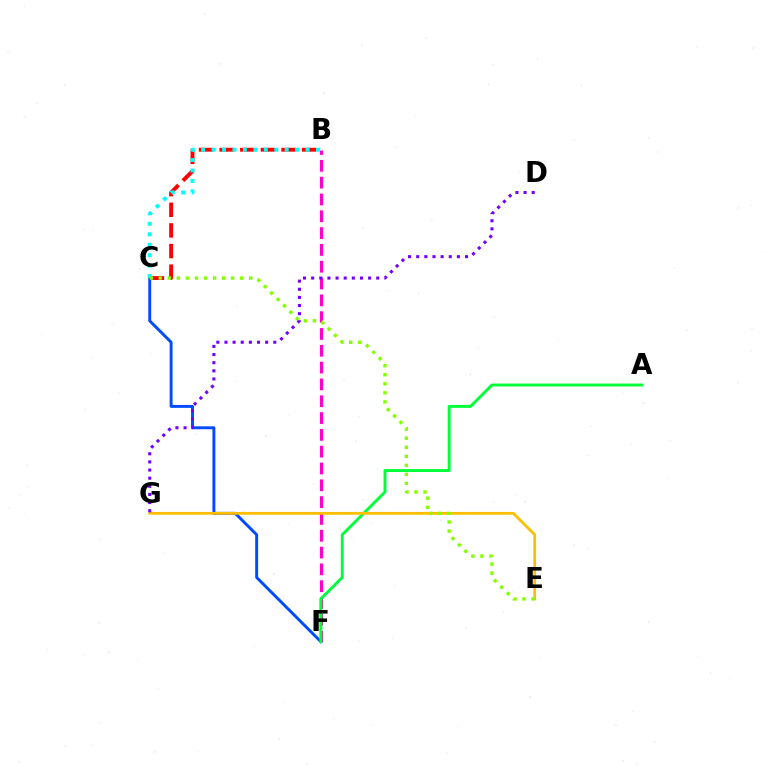{('B', 'C'): [{'color': '#ff0000', 'line_style': 'dashed', 'thickness': 2.8}, {'color': '#00fff6', 'line_style': 'dotted', 'thickness': 2.84}], ('C', 'F'): [{'color': '#004bff', 'line_style': 'solid', 'thickness': 2.1}], ('B', 'F'): [{'color': '#ff00cf', 'line_style': 'dashed', 'thickness': 2.28}], ('A', 'F'): [{'color': '#00ff39', 'line_style': 'solid', 'thickness': 2.09}], ('E', 'G'): [{'color': '#ffbd00', 'line_style': 'solid', 'thickness': 1.99}], ('C', 'E'): [{'color': '#84ff00', 'line_style': 'dotted', 'thickness': 2.46}], ('D', 'G'): [{'color': '#7200ff', 'line_style': 'dotted', 'thickness': 2.21}]}